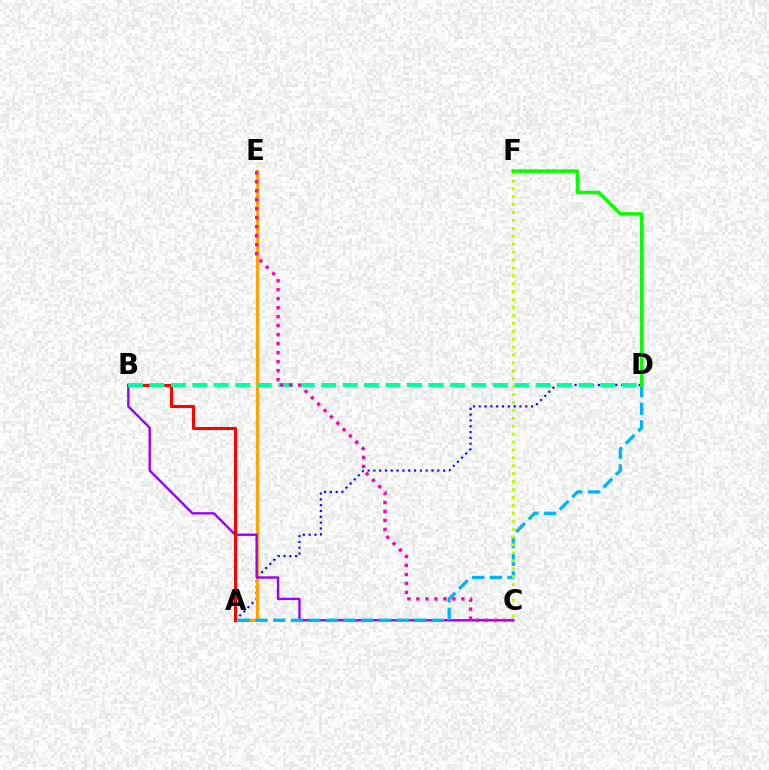{('A', 'D'): [{'color': '#0010ff', 'line_style': 'dotted', 'thickness': 1.58}, {'color': '#00b5ff', 'line_style': 'dashed', 'thickness': 2.4}], ('A', 'E'): [{'color': '#ffa500', 'line_style': 'solid', 'thickness': 2.36}], ('B', 'C'): [{'color': '#9b00ff', 'line_style': 'solid', 'thickness': 1.71}], ('A', 'B'): [{'color': '#ff0000', 'line_style': 'solid', 'thickness': 2.21}], ('B', 'D'): [{'color': '#00ff9d', 'line_style': 'dashed', 'thickness': 2.92}], ('C', 'F'): [{'color': '#b3ff00', 'line_style': 'dotted', 'thickness': 2.15}], ('C', 'E'): [{'color': '#ff00bd', 'line_style': 'dotted', 'thickness': 2.44}], ('D', 'F'): [{'color': '#08ff00', 'line_style': 'solid', 'thickness': 2.53}]}